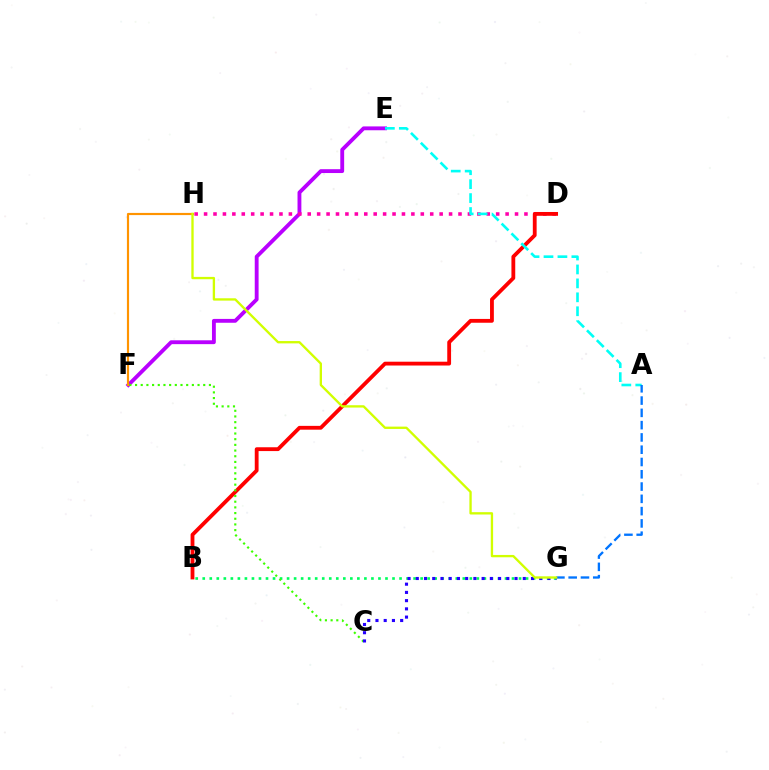{('E', 'F'): [{'color': '#b900ff', 'line_style': 'solid', 'thickness': 2.77}], ('F', 'H'): [{'color': '#ff9400', 'line_style': 'solid', 'thickness': 1.56}], ('D', 'H'): [{'color': '#ff00ac', 'line_style': 'dotted', 'thickness': 2.56}], ('B', 'G'): [{'color': '#00ff5c', 'line_style': 'dotted', 'thickness': 1.91}], ('B', 'D'): [{'color': '#ff0000', 'line_style': 'solid', 'thickness': 2.75}], ('A', 'E'): [{'color': '#00fff6', 'line_style': 'dashed', 'thickness': 1.89}], ('C', 'F'): [{'color': '#3dff00', 'line_style': 'dotted', 'thickness': 1.54}], ('A', 'G'): [{'color': '#0074ff', 'line_style': 'dashed', 'thickness': 1.67}], ('C', 'G'): [{'color': '#2500ff', 'line_style': 'dotted', 'thickness': 2.24}], ('G', 'H'): [{'color': '#d1ff00', 'line_style': 'solid', 'thickness': 1.68}]}